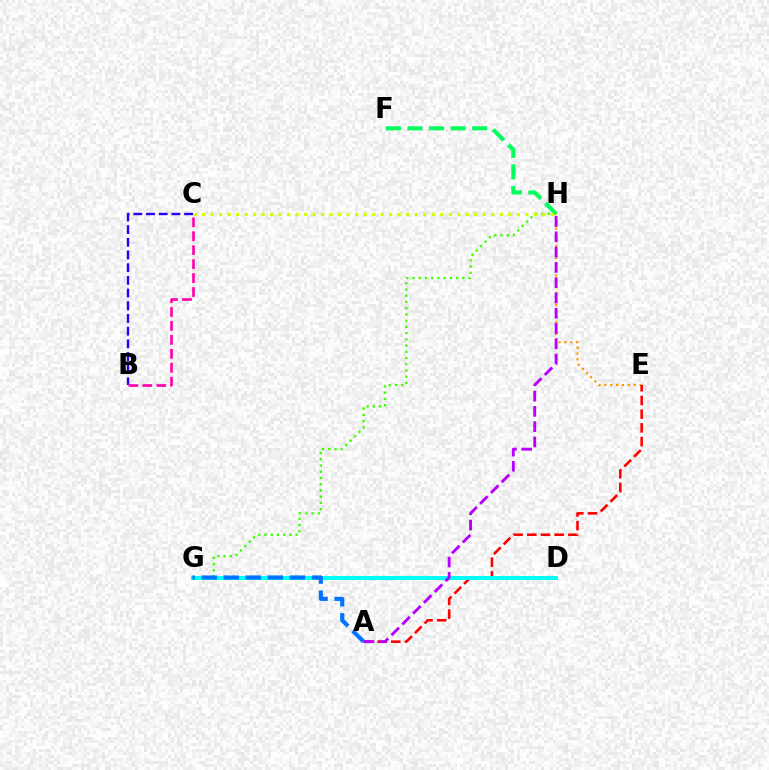{('F', 'H'): [{'color': '#00ff5c', 'line_style': 'dashed', 'thickness': 2.93}], ('B', 'C'): [{'color': '#2500ff', 'line_style': 'dashed', 'thickness': 1.72}, {'color': '#ff00ac', 'line_style': 'dashed', 'thickness': 1.9}], ('E', 'H'): [{'color': '#ff9400', 'line_style': 'dotted', 'thickness': 1.59}], ('G', 'H'): [{'color': '#3dff00', 'line_style': 'dotted', 'thickness': 1.69}], ('A', 'E'): [{'color': '#ff0000', 'line_style': 'dashed', 'thickness': 1.86}], ('D', 'G'): [{'color': '#00fff6', 'line_style': 'solid', 'thickness': 2.87}], ('C', 'H'): [{'color': '#d1ff00', 'line_style': 'dotted', 'thickness': 2.31}], ('A', 'G'): [{'color': '#0074ff', 'line_style': 'dashed', 'thickness': 2.99}], ('A', 'H'): [{'color': '#b900ff', 'line_style': 'dashed', 'thickness': 2.08}]}